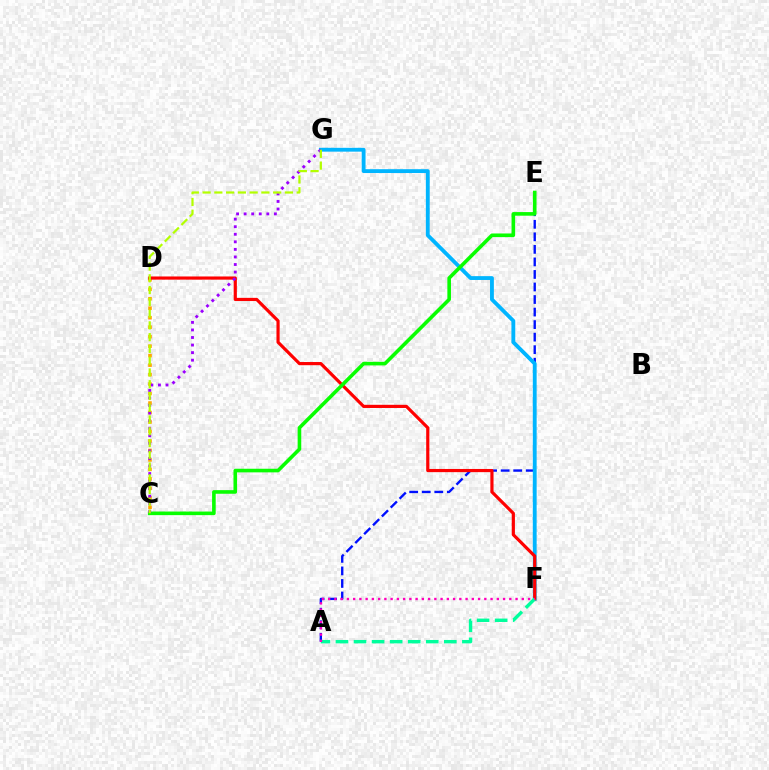{('A', 'E'): [{'color': '#0010ff', 'line_style': 'dashed', 'thickness': 1.7}], ('F', 'G'): [{'color': '#00b5ff', 'line_style': 'solid', 'thickness': 2.77}], ('C', 'D'): [{'color': '#ffa500', 'line_style': 'dotted', 'thickness': 2.58}], ('D', 'F'): [{'color': '#ff0000', 'line_style': 'solid', 'thickness': 2.29}], ('C', 'E'): [{'color': '#08ff00', 'line_style': 'solid', 'thickness': 2.6}], ('A', 'F'): [{'color': '#00ff9d', 'line_style': 'dashed', 'thickness': 2.45}, {'color': '#ff00bd', 'line_style': 'dotted', 'thickness': 1.7}], ('C', 'G'): [{'color': '#9b00ff', 'line_style': 'dotted', 'thickness': 2.05}, {'color': '#b3ff00', 'line_style': 'dashed', 'thickness': 1.6}]}